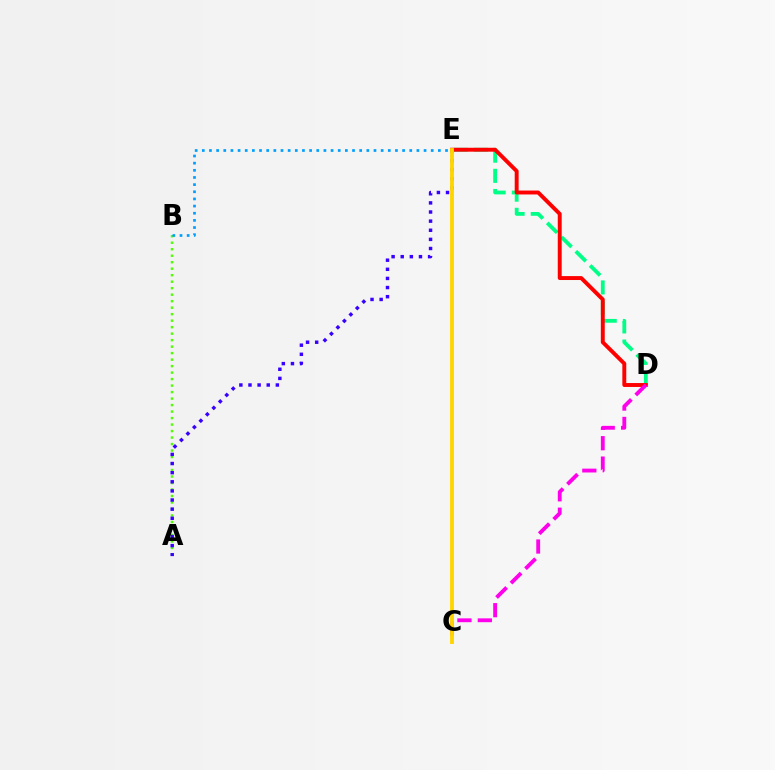{('A', 'B'): [{'color': '#4fff00', 'line_style': 'dotted', 'thickness': 1.76}], ('D', 'E'): [{'color': '#00ff86', 'line_style': 'dashed', 'thickness': 2.74}, {'color': '#ff0000', 'line_style': 'solid', 'thickness': 2.82}], ('A', 'E'): [{'color': '#3700ff', 'line_style': 'dotted', 'thickness': 2.48}], ('C', 'D'): [{'color': '#ff00ed', 'line_style': 'dashed', 'thickness': 2.77}], ('B', 'E'): [{'color': '#009eff', 'line_style': 'dotted', 'thickness': 1.94}], ('C', 'E'): [{'color': '#ffd500', 'line_style': 'solid', 'thickness': 2.76}]}